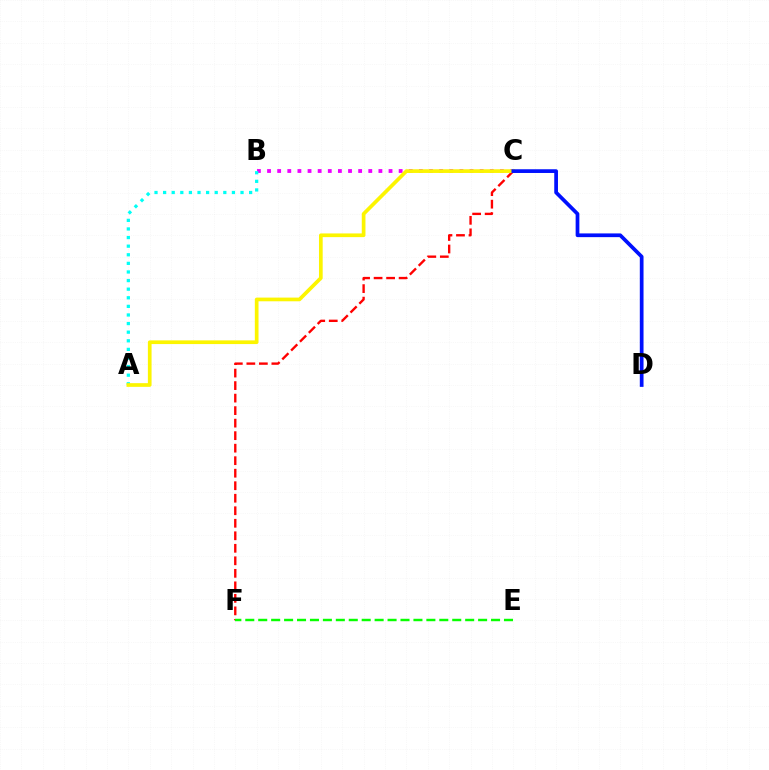{('C', 'F'): [{'color': '#ff0000', 'line_style': 'dashed', 'thickness': 1.7}], ('B', 'C'): [{'color': '#ee00ff', 'line_style': 'dotted', 'thickness': 2.75}], ('A', 'B'): [{'color': '#00fff6', 'line_style': 'dotted', 'thickness': 2.34}], ('A', 'C'): [{'color': '#fcf500', 'line_style': 'solid', 'thickness': 2.66}], ('E', 'F'): [{'color': '#08ff00', 'line_style': 'dashed', 'thickness': 1.76}], ('C', 'D'): [{'color': '#0010ff', 'line_style': 'solid', 'thickness': 2.68}]}